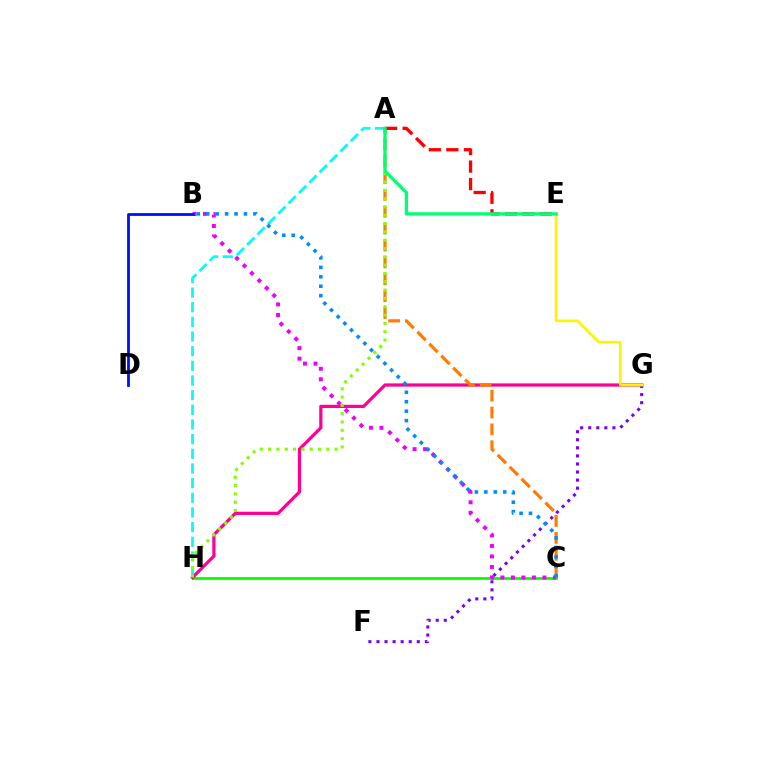{('A', 'H'): [{'color': '#00fff6', 'line_style': 'dashed', 'thickness': 1.99}, {'color': '#84ff00', 'line_style': 'dotted', 'thickness': 2.26}], ('C', 'H'): [{'color': '#08ff00', 'line_style': 'solid', 'thickness': 2.01}], ('F', 'G'): [{'color': '#7200ff', 'line_style': 'dotted', 'thickness': 2.19}], ('G', 'H'): [{'color': '#ff0094', 'line_style': 'solid', 'thickness': 2.32}], ('A', 'C'): [{'color': '#ff7c00', 'line_style': 'dashed', 'thickness': 2.29}], ('B', 'C'): [{'color': '#ee00ff', 'line_style': 'dotted', 'thickness': 2.85}, {'color': '#008cff', 'line_style': 'dotted', 'thickness': 2.56}], ('E', 'G'): [{'color': '#fcf500', 'line_style': 'solid', 'thickness': 1.94}], ('A', 'E'): [{'color': '#ff0000', 'line_style': 'dashed', 'thickness': 2.38}, {'color': '#00ff74', 'line_style': 'solid', 'thickness': 2.35}], ('B', 'D'): [{'color': '#0010ff', 'line_style': 'solid', 'thickness': 2.02}]}